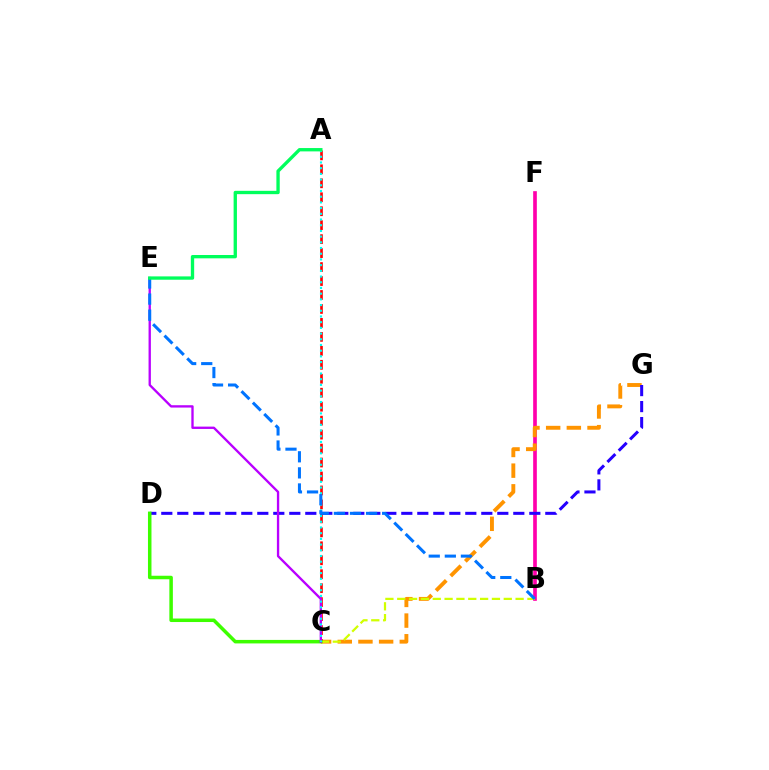{('B', 'F'): [{'color': '#ff00ac', 'line_style': 'solid', 'thickness': 2.64}], ('C', 'G'): [{'color': '#ff9400', 'line_style': 'dashed', 'thickness': 2.81}], ('A', 'C'): [{'color': '#ff0000', 'line_style': 'dashed', 'thickness': 1.9}, {'color': '#00fff6', 'line_style': 'dotted', 'thickness': 1.55}], ('B', 'C'): [{'color': '#d1ff00', 'line_style': 'dashed', 'thickness': 1.61}], ('D', 'G'): [{'color': '#2500ff', 'line_style': 'dashed', 'thickness': 2.17}], ('C', 'D'): [{'color': '#3dff00', 'line_style': 'solid', 'thickness': 2.53}], ('C', 'E'): [{'color': '#b900ff', 'line_style': 'solid', 'thickness': 1.68}], ('B', 'E'): [{'color': '#0074ff', 'line_style': 'dashed', 'thickness': 2.18}], ('A', 'E'): [{'color': '#00ff5c', 'line_style': 'solid', 'thickness': 2.4}]}